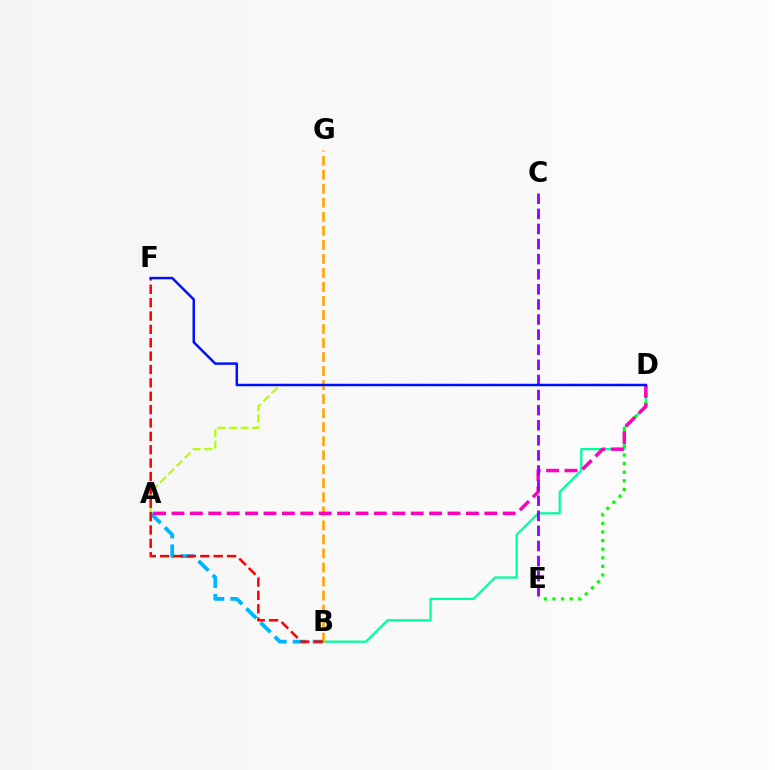{('A', 'D'): [{'color': '#b3ff00', 'line_style': 'dashed', 'thickness': 1.57}, {'color': '#ff00bd', 'line_style': 'dashed', 'thickness': 2.5}], ('A', 'B'): [{'color': '#00b5ff', 'line_style': 'dashed', 'thickness': 2.72}], ('B', 'D'): [{'color': '#00ff9d', 'line_style': 'solid', 'thickness': 1.63}], ('B', 'G'): [{'color': '#ffa500', 'line_style': 'dashed', 'thickness': 1.91}], ('D', 'E'): [{'color': '#08ff00', 'line_style': 'dotted', 'thickness': 2.34}], ('C', 'E'): [{'color': '#9b00ff', 'line_style': 'dashed', 'thickness': 2.05}], ('B', 'F'): [{'color': '#ff0000', 'line_style': 'dashed', 'thickness': 1.82}], ('D', 'F'): [{'color': '#0010ff', 'line_style': 'solid', 'thickness': 1.79}]}